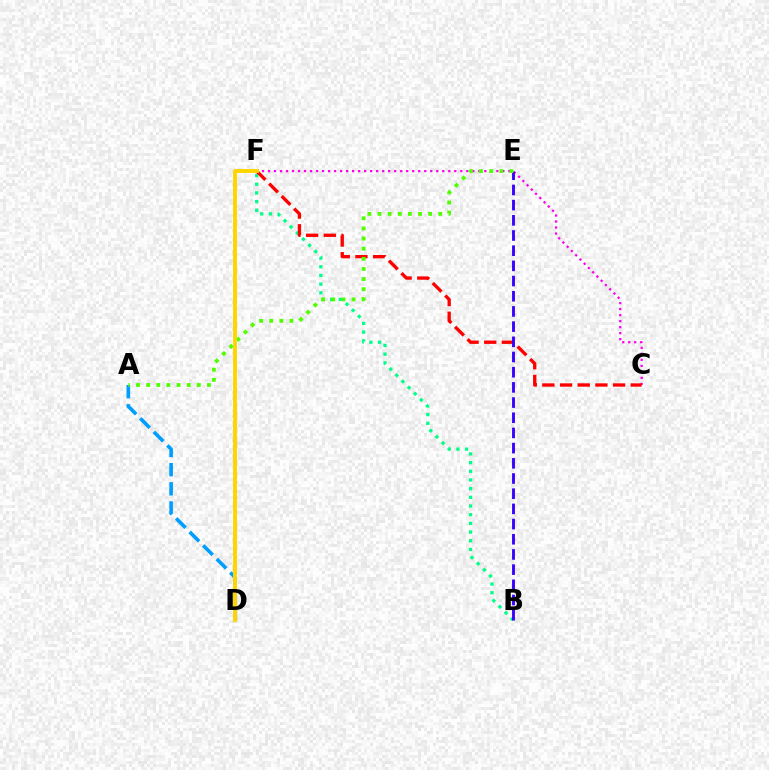{('C', 'F'): [{'color': '#ff00ed', 'line_style': 'dotted', 'thickness': 1.63}, {'color': '#ff0000', 'line_style': 'dashed', 'thickness': 2.4}], ('B', 'F'): [{'color': '#00ff86', 'line_style': 'dotted', 'thickness': 2.36}], ('A', 'D'): [{'color': '#009eff', 'line_style': 'dashed', 'thickness': 2.6}], ('B', 'E'): [{'color': '#3700ff', 'line_style': 'dashed', 'thickness': 2.06}], ('A', 'E'): [{'color': '#4fff00', 'line_style': 'dotted', 'thickness': 2.75}], ('D', 'F'): [{'color': '#ffd500', 'line_style': 'solid', 'thickness': 2.8}]}